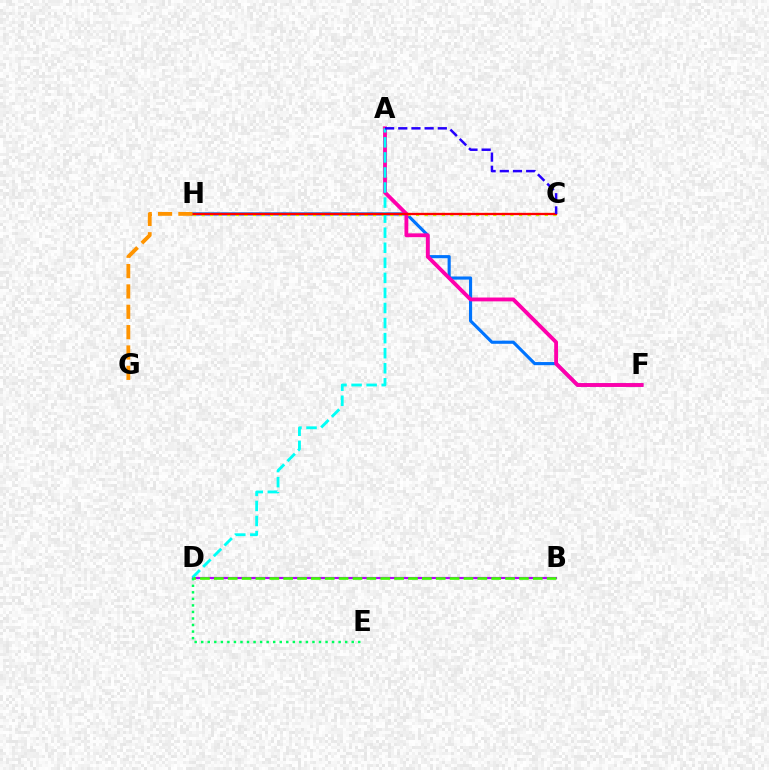{('F', 'H'): [{'color': '#0074ff', 'line_style': 'solid', 'thickness': 2.26}], ('C', 'H'): [{'color': '#d1ff00', 'line_style': 'dotted', 'thickness': 2.33}, {'color': '#ff0000', 'line_style': 'solid', 'thickness': 1.66}], ('B', 'D'): [{'color': '#b900ff', 'line_style': 'solid', 'thickness': 1.56}, {'color': '#3dff00', 'line_style': 'dashed', 'thickness': 1.88}], ('A', 'F'): [{'color': '#ff00ac', 'line_style': 'solid', 'thickness': 2.77}], ('A', 'D'): [{'color': '#00fff6', 'line_style': 'dashed', 'thickness': 2.05}], ('D', 'E'): [{'color': '#00ff5c', 'line_style': 'dotted', 'thickness': 1.78}], ('G', 'H'): [{'color': '#ff9400', 'line_style': 'dashed', 'thickness': 2.76}], ('A', 'C'): [{'color': '#2500ff', 'line_style': 'dashed', 'thickness': 1.79}]}